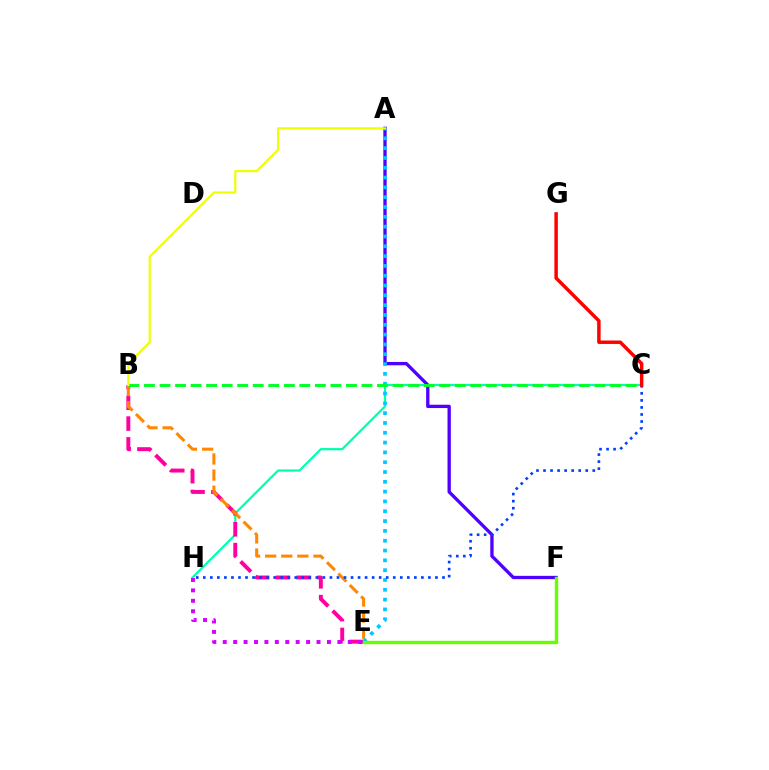{('C', 'H'): [{'color': '#00ffaf', 'line_style': 'solid', 'thickness': 1.59}, {'color': '#003fff', 'line_style': 'dotted', 'thickness': 1.91}], ('B', 'E'): [{'color': '#ff00a0', 'line_style': 'dashed', 'thickness': 2.83}, {'color': '#ff8800', 'line_style': 'dashed', 'thickness': 2.19}], ('A', 'F'): [{'color': '#4f00ff', 'line_style': 'solid', 'thickness': 2.39}], ('A', 'E'): [{'color': '#00c7ff', 'line_style': 'dotted', 'thickness': 2.67}], ('B', 'C'): [{'color': '#00ff27', 'line_style': 'dashed', 'thickness': 2.11}], ('A', 'B'): [{'color': '#eeff00', 'line_style': 'solid', 'thickness': 1.56}], ('E', 'H'): [{'color': '#d600ff', 'line_style': 'dotted', 'thickness': 2.83}], ('C', 'G'): [{'color': '#ff0000', 'line_style': 'solid', 'thickness': 2.49}], ('E', 'F'): [{'color': '#66ff00', 'line_style': 'solid', 'thickness': 2.45}]}